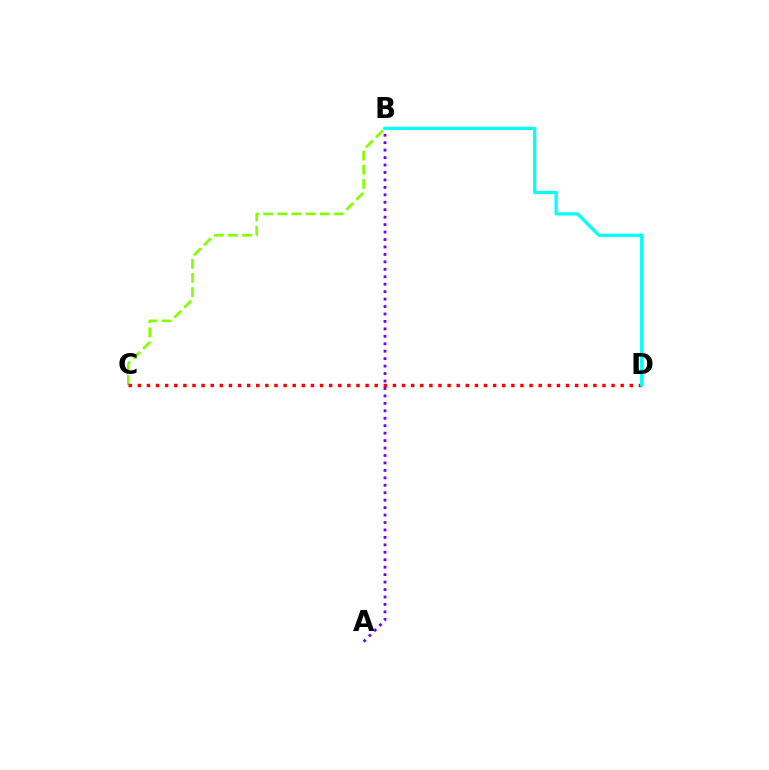{('A', 'B'): [{'color': '#7200ff', 'line_style': 'dotted', 'thickness': 2.02}], ('B', 'C'): [{'color': '#84ff00', 'line_style': 'dashed', 'thickness': 1.92}], ('C', 'D'): [{'color': '#ff0000', 'line_style': 'dotted', 'thickness': 2.48}], ('B', 'D'): [{'color': '#00fff6', 'line_style': 'solid', 'thickness': 2.32}]}